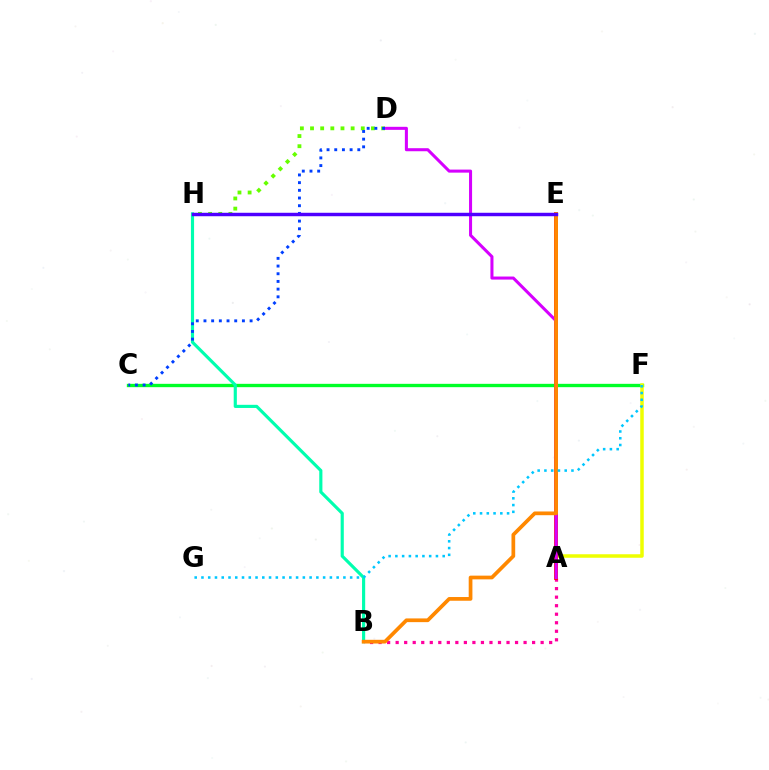{('C', 'F'): [{'color': '#00ff27', 'line_style': 'solid', 'thickness': 2.41}], ('B', 'H'): [{'color': '#00ffaf', 'line_style': 'solid', 'thickness': 2.27}], ('A', 'F'): [{'color': '#eeff00', 'line_style': 'solid', 'thickness': 2.53}], ('A', 'B'): [{'color': '#ff00a0', 'line_style': 'dotted', 'thickness': 2.32}], ('D', 'H'): [{'color': '#66ff00', 'line_style': 'dotted', 'thickness': 2.76}], ('A', 'E'): [{'color': '#ff0000', 'line_style': 'solid', 'thickness': 2.67}], ('A', 'D'): [{'color': '#d600ff', 'line_style': 'solid', 'thickness': 2.19}], ('B', 'E'): [{'color': '#ff8800', 'line_style': 'solid', 'thickness': 2.68}], ('C', 'D'): [{'color': '#003fff', 'line_style': 'dotted', 'thickness': 2.09}], ('F', 'G'): [{'color': '#00c7ff', 'line_style': 'dotted', 'thickness': 1.84}], ('E', 'H'): [{'color': '#4f00ff', 'line_style': 'solid', 'thickness': 2.48}]}